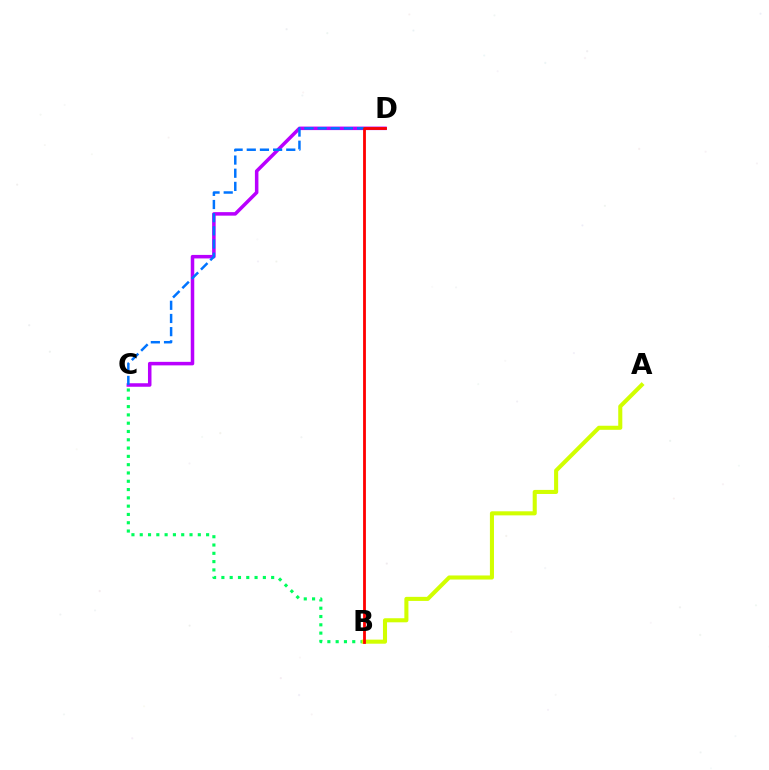{('C', 'D'): [{'color': '#b900ff', 'line_style': 'solid', 'thickness': 2.53}, {'color': '#0074ff', 'line_style': 'dashed', 'thickness': 1.79}], ('B', 'C'): [{'color': '#00ff5c', 'line_style': 'dotted', 'thickness': 2.25}], ('A', 'B'): [{'color': '#d1ff00', 'line_style': 'solid', 'thickness': 2.93}], ('B', 'D'): [{'color': '#ff0000', 'line_style': 'solid', 'thickness': 2.02}]}